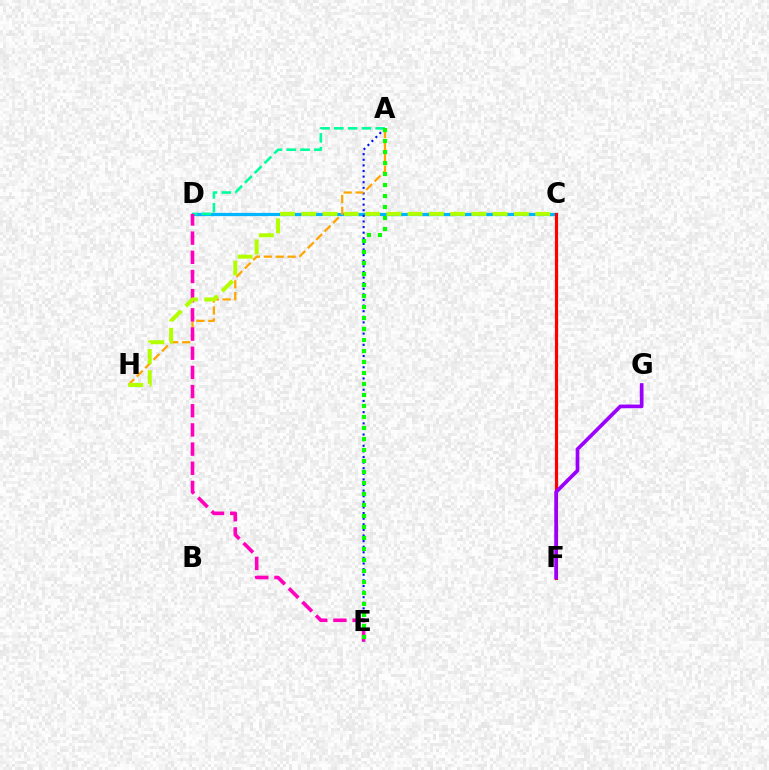{('C', 'D'): [{'color': '#00b5ff', 'line_style': 'solid', 'thickness': 2.31}], ('A', 'E'): [{'color': '#0010ff', 'line_style': 'dotted', 'thickness': 1.52}, {'color': '#08ff00', 'line_style': 'dotted', 'thickness': 2.99}], ('A', 'H'): [{'color': '#ffa500', 'line_style': 'dashed', 'thickness': 1.62}], ('A', 'D'): [{'color': '#00ff9d', 'line_style': 'dashed', 'thickness': 1.87}], ('D', 'E'): [{'color': '#ff00bd', 'line_style': 'dashed', 'thickness': 2.61}], ('C', 'H'): [{'color': '#b3ff00', 'line_style': 'dashed', 'thickness': 2.89}], ('C', 'F'): [{'color': '#ff0000', 'line_style': 'solid', 'thickness': 2.28}], ('F', 'G'): [{'color': '#9b00ff', 'line_style': 'solid', 'thickness': 2.65}]}